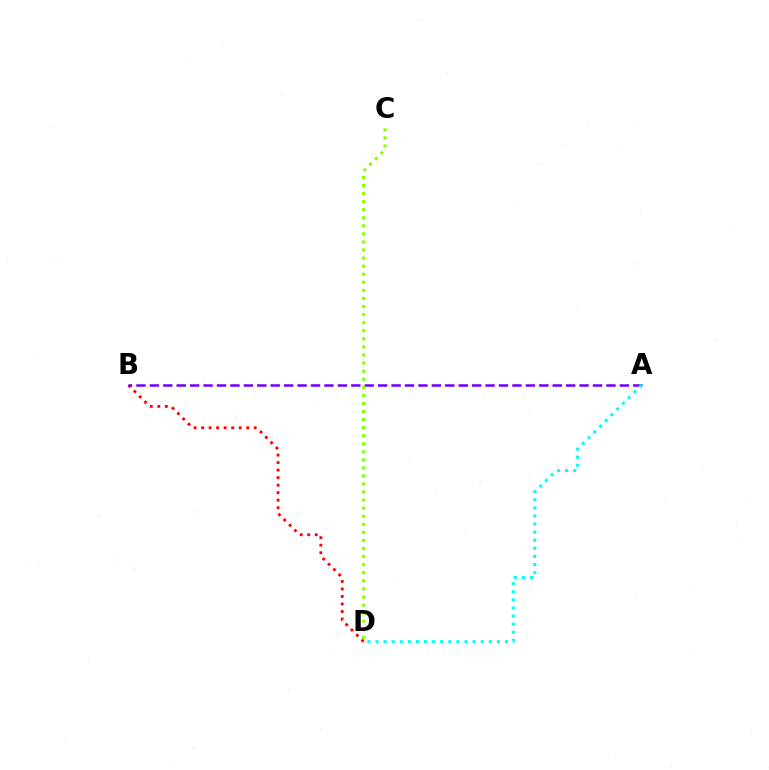{('B', 'D'): [{'color': '#ff0000', 'line_style': 'dotted', 'thickness': 2.04}], ('A', 'B'): [{'color': '#7200ff', 'line_style': 'dashed', 'thickness': 1.82}], ('C', 'D'): [{'color': '#84ff00', 'line_style': 'dotted', 'thickness': 2.19}], ('A', 'D'): [{'color': '#00fff6', 'line_style': 'dotted', 'thickness': 2.2}]}